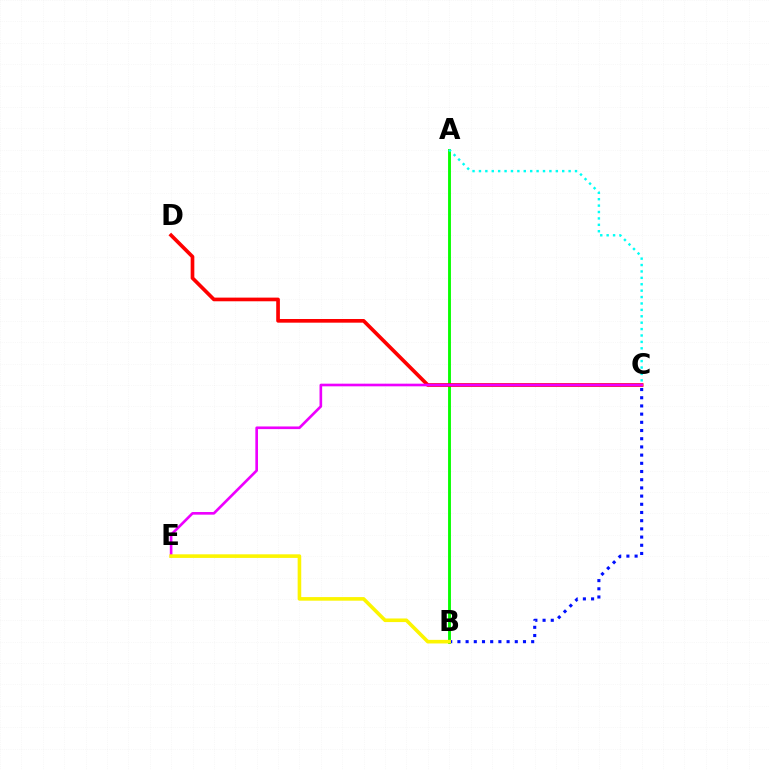{('A', 'B'): [{'color': '#08ff00', 'line_style': 'solid', 'thickness': 2.07}], ('A', 'C'): [{'color': '#00fff6', 'line_style': 'dotted', 'thickness': 1.74}], ('C', 'D'): [{'color': '#ff0000', 'line_style': 'solid', 'thickness': 2.64}], ('C', 'E'): [{'color': '#ee00ff', 'line_style': 'solid', 'thickness': 1.9}], ('B', 'C'): [{'color': '#0010ff', 'line_style': 'dotted', 'thickness': 2.23}], ('B', 'E'): [{'color': '#fcf500', 'line_style': 'solid', 'thickness': 2.59}]}